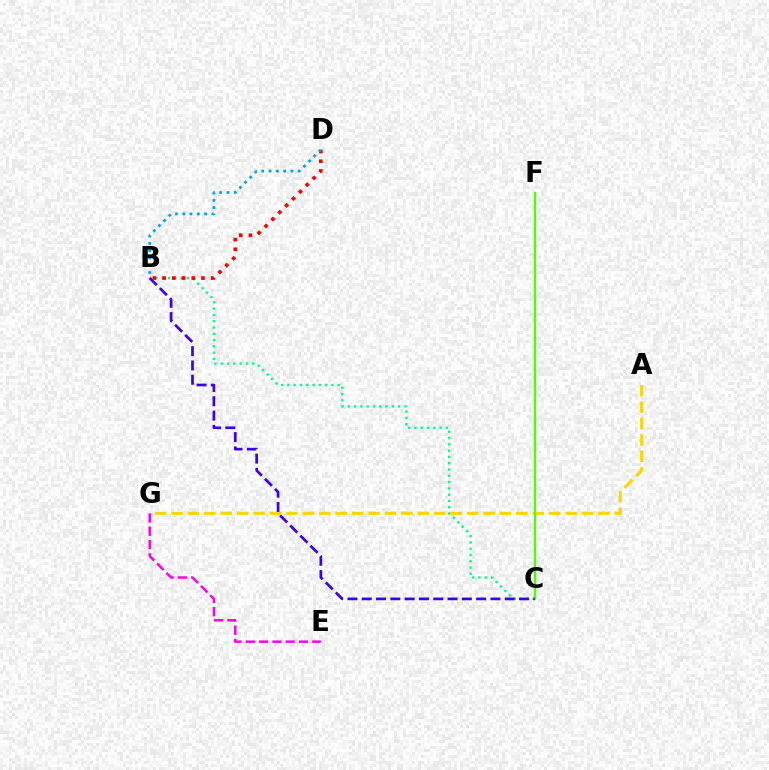{('B', 'C'): [{'color': '#00ff86', 'line_style': 'dotted', 'thickness': 1.71}, {'color': '#3700ff', 'line_style': 'dashed', 'thickness': 1.94}], ('A', 'G'): [{'color': '#ffd500', 'line_style': 'dashed', 'thickness': 2.23}], ('C', 'F'): [{'color': '#4fff00', 'line_style': 'solid', 'thickness': 1.67}], ('E', 'G'): [{'color': '#ff00ed', 'line_style': 'dashed', 'thickness': 1.8}], ('B', 'D'): [{'color': '#ff0000', 'line_style': 'dotted', 'thickness': 2.64}, {'color': '#009eff', 'line_style': 'dotted', 'thickness': 1.98}]}